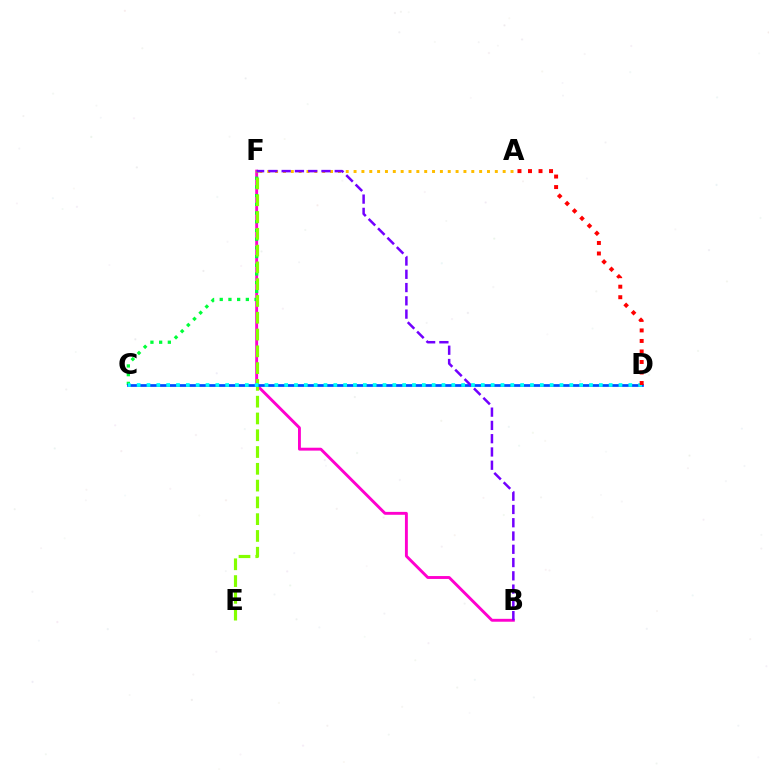{('B', 'F'): [{'color': '#ff00cf', 'line_style': 'solid', 'thickness': 2.08}, {'color': '#7200ff', 'line_style': 'dashed', 'thickness': 1.8}], ('C', 'F'): [{'color': '#00ff39', 'line_style': 'dotted', 'thickness': 2.36}], ('E', 'F'): [{'color': '#84ff00', 'line_style': 'dashed', 'thickness': 2.28}], ('C', 'D'): [{'color': '#004bff', 'line_style': 'solid', 'thickness': 1.97}, {'color': '#00fff6', 'line_style': 'dotted', 'thickness': 2.67}], ('A', 'F'): [{'color': '#ffbd00', 'line_style': 'dotted', 'thickness': 2.13}], ('A', 'D'): [{'color': '#ff0000', 'line_style': 'dotted', 'thickness': 2.86}]}